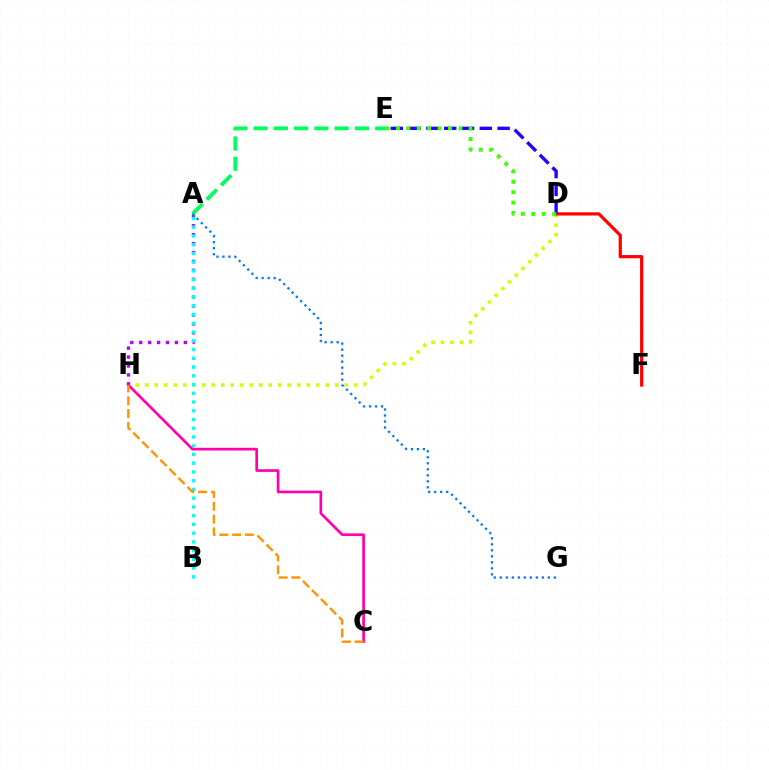{('D', 'H'): [{'color': '#d1ff00', 'line_style': 'dotted', 'thickness': 2.58}], ('A', 'H'): [{'color': '#b900ff', 'line_style': 'dotted', 'thickness': 2.42}], ('A', 'B'): [{'color': '#00fff6', 'line_style': 'dotted', 'thickness': 2.37}], ('A', 'E'): [{'color': '#00ff5c', 'line_style': 'dashed', 'thickness': 2.75}], ('D', 'F'): [{'color': '#ff0000', 'line_style': 'solid', 'thickness': 2.31}], ('D', 'E'): [{'color': '#2500ff', 'line_style': 'dashed', 'thickness': 2.42}, {'color': '#3dff00', 'line_style': 'dotted', 'thickness': 2.83}], ('C', 'H'): [{'color': '#ff00ac', 'line_style': 'solid', 'thickness': 1.93}, {'color': '#ff9400', 'line_style': 'dashed', 'thickness': 1.74}], ('A', 'G'): [{'color': '#0074ff', 'line_style': 'dotted', 'thickness': 1.63}]}